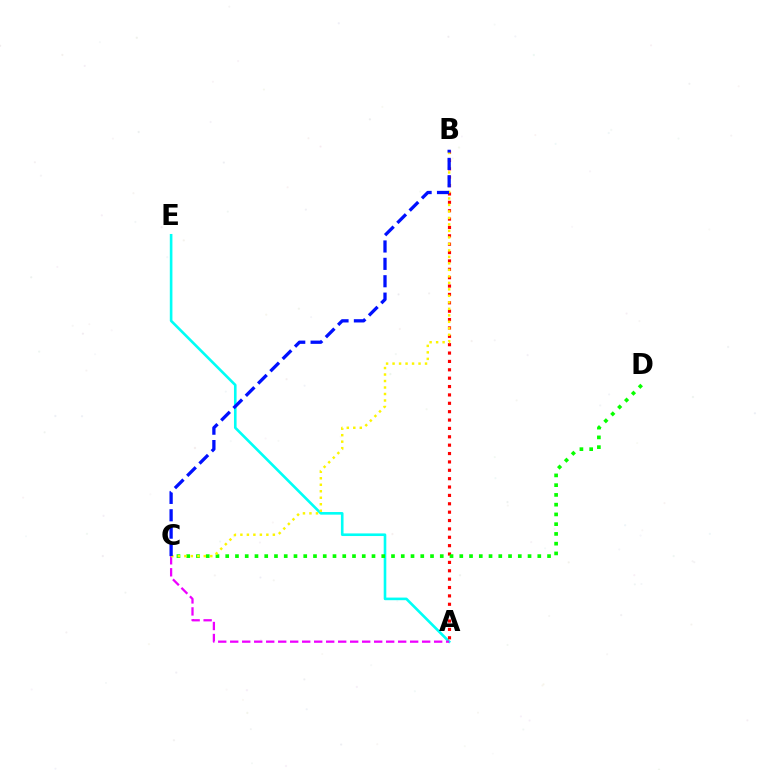{('A', 'E'): [{'color': '#00fff6', 'line_style': 'solid', 'thickness': 1.89}], ('A', 'B'): [{'color': '#ff0000', 'line_style': 'dotted', 'thickness': 2.28}], ('C', 'D'): [{'color': '#08ff00', 'line_style': 'dotted', 'thickness': 2.65}], ('A', 'C'): [{'color': '#ee00ff', 'line_style': 'dashed', 'thickness': 1.63}], ('B', 'C'): [{'color': '#fcf500', 'line_style': 'dotted', 'thickness': 1.76}, {'color': '#0010ff', 'line_style': 'dashed', 'thickness': 2.36}]}